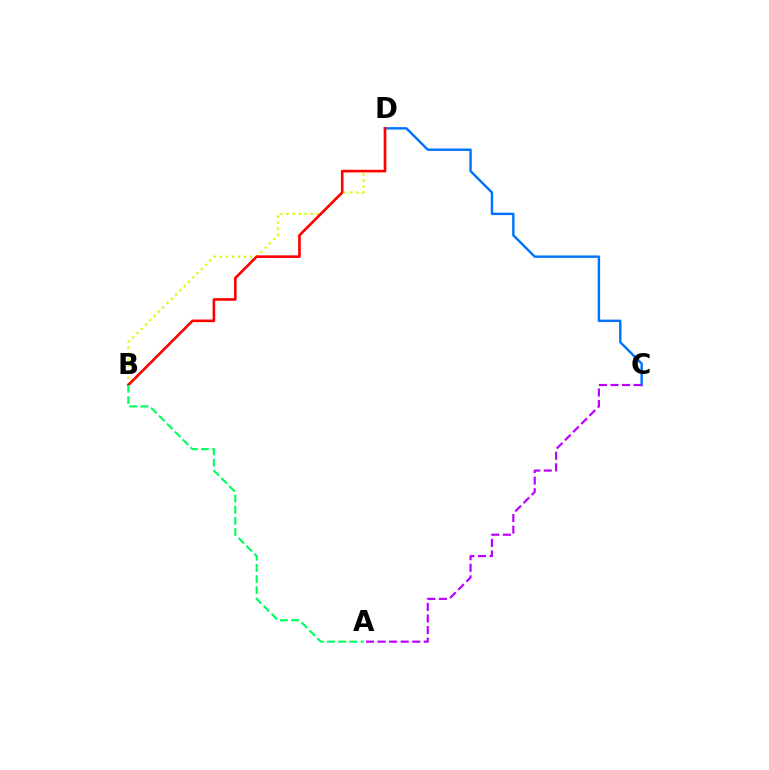{('C', 'D'): [{'color': '#0074ff', 'line_style': 'solid', 'thickness': 1.75}], ('A', 'C'): [{'color': '#b900ff', 'line_style': 'dashed', 'thickness': 1.57}], ('B', 'D'): [{'color': '#d1ff00', 'line_style': 'dotted', 'thickness': 1.65}, {'color': '#ff0000', 'line_style': 'solid', 'thickness': 1.89}], ('A', 'B'): [{'color': '#00ff5c', 'line_style': 'dashed', 'thickness': 1.52}]}